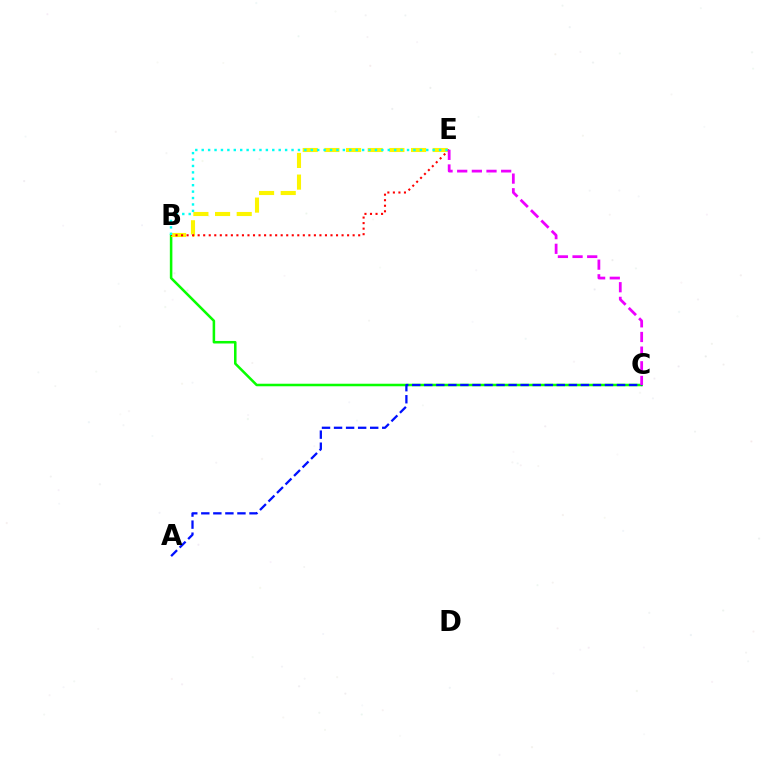{('B', 'C'): [{'color': '#08ff00', 'line_style': 'solid', 'thickness': 1.83}], ('B', 'E'): [{'color': '#fcf500', 'line_style': 'dashed', 'thickness': 2.94}, {'color': '#ff0000', 'line_style': 'dotted', 'thickness': 1.5}, {'color': '#00fff6', 'line_style': 'dotted', 'thickness': 1.74}], ('A', 'C'): [{'color': '#0010ff', 'line_style': 'dashed', 'thickness': 1.64}], ('C', 'E'): [{'color': '#ee00ff', 'line_style': 'dashed', 'thickness': 1.99}]}